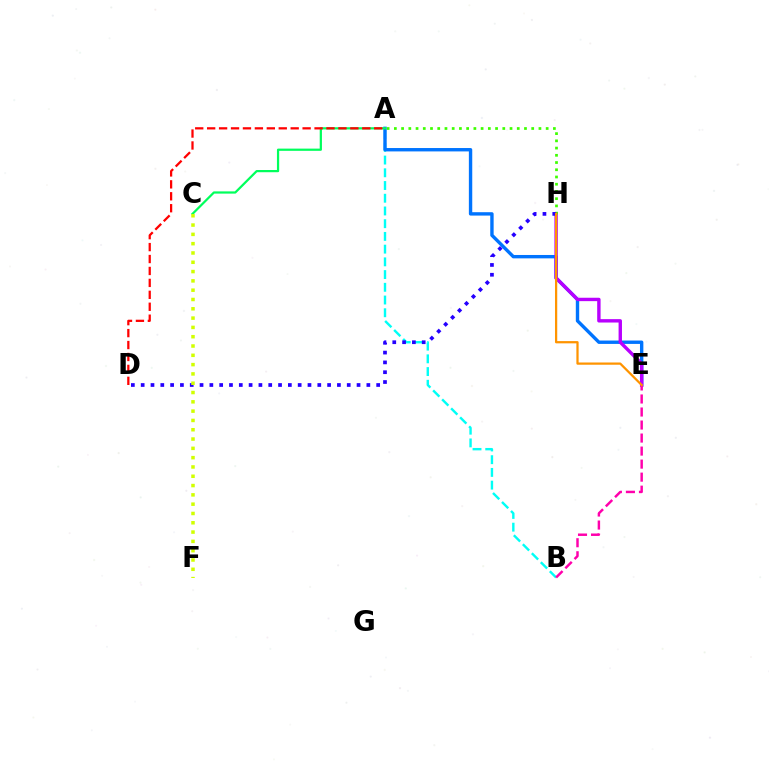{('A', 'B'): [{'color': '#00fff6', 'line_style': 'dashed', 'thickness': 1.73}], ('A', 'E'): [{'color': '#0074ff', 'line_style': 'solid', 'thickness': 2.44}], ('E', 'H'): [{'color': '#b900ff', 'line_style': 'solid', 'thickness': 2.44}, {'color': '#ff9400', 'line_style': 'solid', 'thickness': 1.62}], ('A', 'H'): [{'color': '#3dff00', 'line_style': 'dotted', 'thickness': 1.96}], ('A', 'C'): [{'color': '#00ff5c', 'line_style': 'solid', 'thickness': 1.6}], ('B', 'E'): [{'color': '#ff00ac', 'line_style': 'dashed', 'thickness': 1.77}], ('D', 'H'): [{'color': '#2500ff', 'line_style': 'dotted', 'thickness': 2.67}], ('A', 'D'): [{'color': '#ff0000', 'line_style': 'dashed', 'thickness': 1.62}], ('C', 'F'): [{'color': '#d1ff00', 'line_style': 'dotted', 'thickness': 2.53}]}